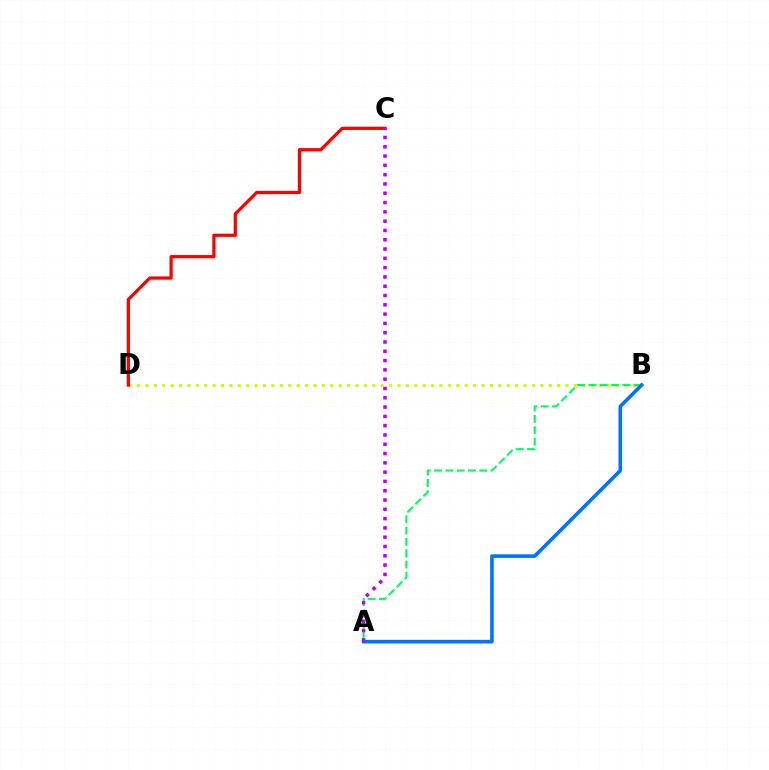{('B', 'D'): [{'color': '#d1ff00', 'line_style': 'dotted', 'thickness': 2.28}], ('A', 'B'): [{'color': '#00ff5c', 'line_style': 'dashed', 'thickness': 1.54}, {'color': '#0074ff', 'line_style': 'solid', 'thickness': 2.59}], ('C', 'D'): [{'color': '#ff0000', 'line_style': 'solid', 'thickness': 2.32}], ('A', 'C'): [{'color': '#b900ff', 'line_style': 'dotted', 'thickness': 2.53}]}